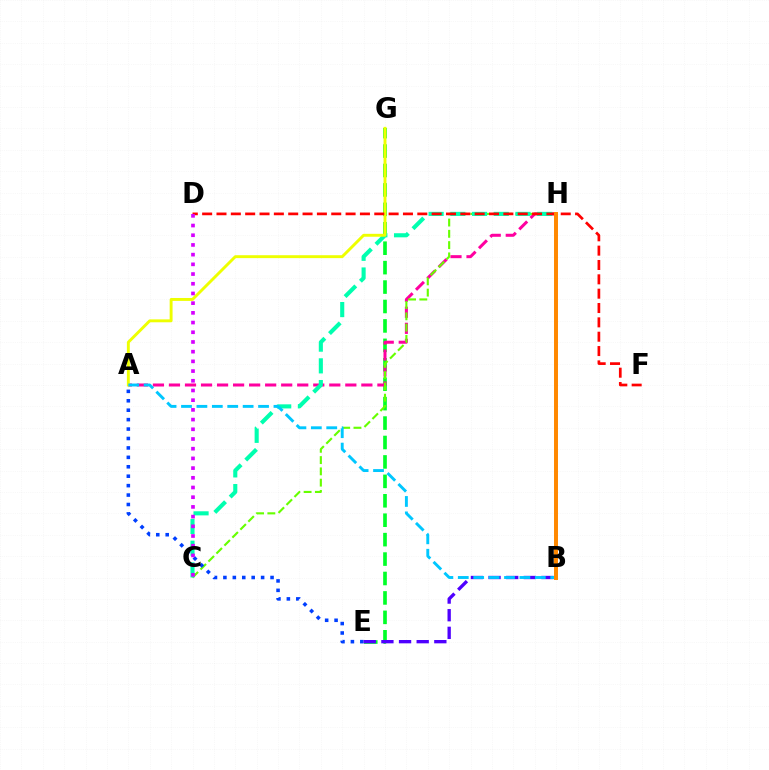{('E', 'G'): [{'color': '#00ff27', 'line_style': 'dashed', 'thickness': 2.64}], ('A', 'H'): [{'color': '#ff00a0', 'line_style': 'dashed', 'thickness': 2.18}], ('C', 'H'): [{'color': '#66ff00', 'line_style': 'dashed', 'thickness': 1.53}, {'color': '#00ffaf', 'line_style': 'dashed', 'thickness': 2.95}], ('A', 'E'): [{'color': '#003fff', 'line_style': 'dotted', 'thickness': 2.56}], ('A', 'G'): [{'color': '#eeff00', 'line_style': 'solid', 'thickness': 2.1}], ('B', 'E'): [{'color': '#4f00ff', 'line_style': 'dashed', 'thickness': 2.4}], ('D', 'F'): [{'color': '#ff0000', 'line_style': 'dashed', 'thickness': 1.95}], ('C', 'D'): [{'color': '#d600ff', 'line_style': 'dotted', 'thickness': 2.64}], ('A', 'B'): [{'color': '#00c7ff', 'line_style': 'dashed', 'thickness': 2.09}], ('B', 'H'): [{'color': '#ff8800', 'line_style': 'solid', 'thickness': 2.85}]}